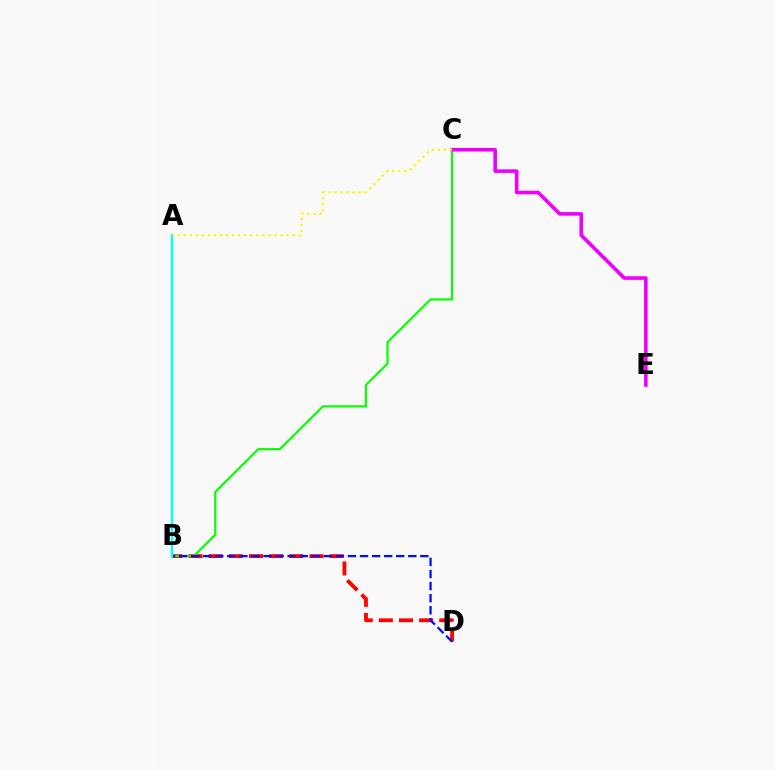{('B', 'D'): [{'color': '#ff0000', 'line_style': 'dashed', 'thickness': 2.74}, {'color': '#0010ff', 'line_style': 'dashed', 'thickness': 1.64}], ('B', 'C'): [{'color': '#08ff00', 'line_style': 'solid', 'thickness': 1.58}], ('C', 'E'): [{'color': '#ee00ff', 'line_style': 'solid', 'thickness': 2.59}], ('A', 'B'): [{'color': '#00fff6', 'line_style': 'solid', 'thickness': 1.73}], ('A', 'C'): [{'color': '#fcf500', 'line_style': 'dotted', 'thickness': 1.64}]}